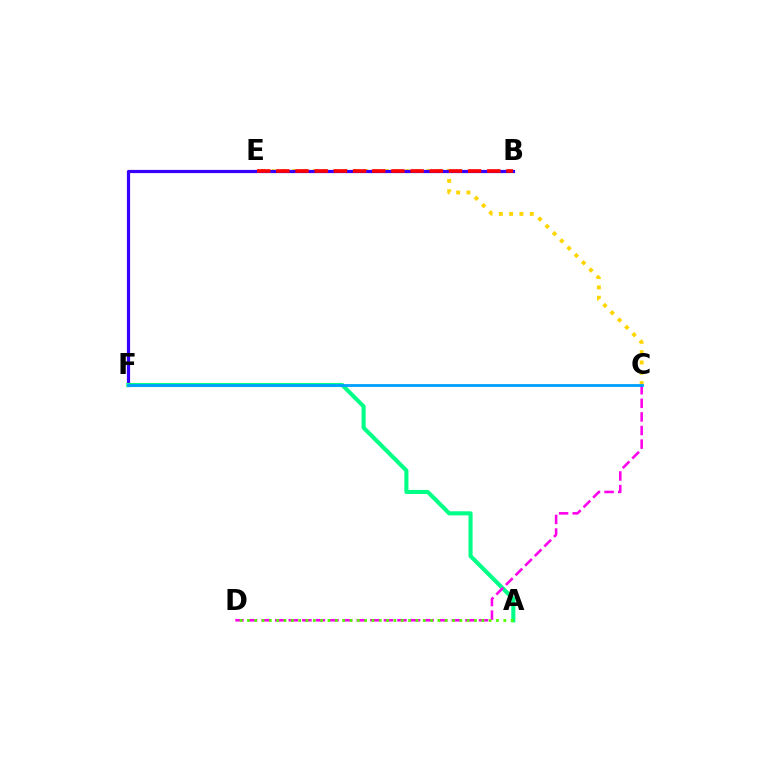{('C', 'E'): [{'color': '#ffd500', 'line_style': 'dotted', 'thickness': 2.8}], ('B', 'F'): [{'color': '#3700ff', 'line_style': 'solid', 'thickness': 2.3}], ('A', 'F'): [{'color': '#00ff86', 'line_style': 'solid', 'thickness': 2.94}], ('C', 'D'): [{'color': '#ff00ed', 'line_style': 'dashed', 'thickness': 1.85}], ('C', 'F'): [{'color': '#009eff', 'line_style': 'solid', 'thickness': 2.01}], ('B', 'E'): [{'color': '#ff0000', 'line_style': 'dashed', 'thickness': 2.6}], ('A', 'D'): [{'color': '#4fff00', 'line_style': 'dotted', 'thickness': 1.99}]}